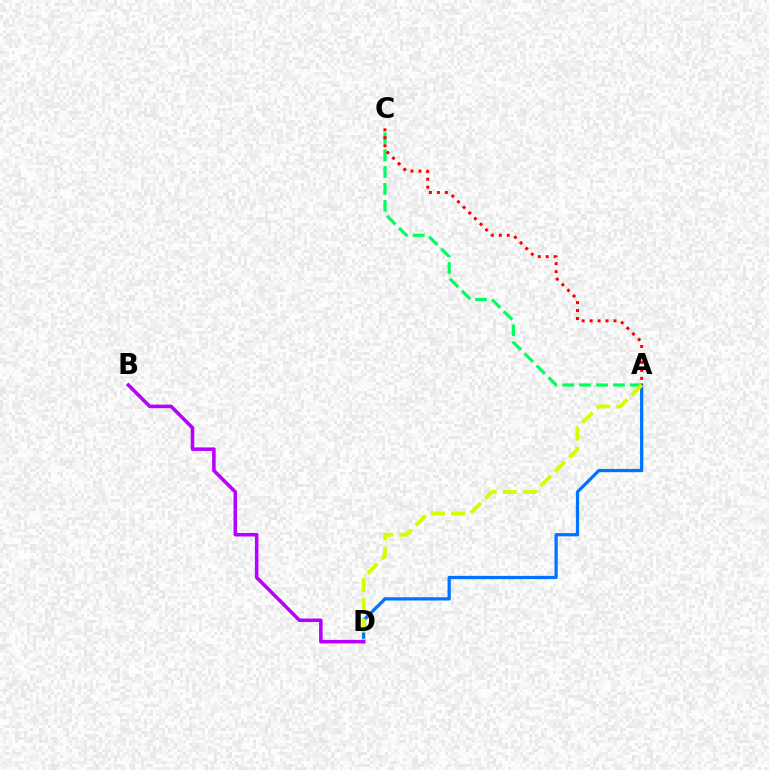{('A', 'D'): [{'color': '#0074ff', 'line_style': 'solid', 'thickness': 2.34}, {'color': '#d1ff00', 'line_style': 'dashed', 'thickness': 2.74}], ('A', 'C'): [{'color': '#00ff5c', 'line_style': 'dashed', 'thickness': 2.3}, {'color': '#ff0000', 'line_style': 'dotted', 'thickness': 2.16}], ('B', 'D'): [{'color': '#b900ff', 'line_style': 'solid', 'thickness': 2.55}]}